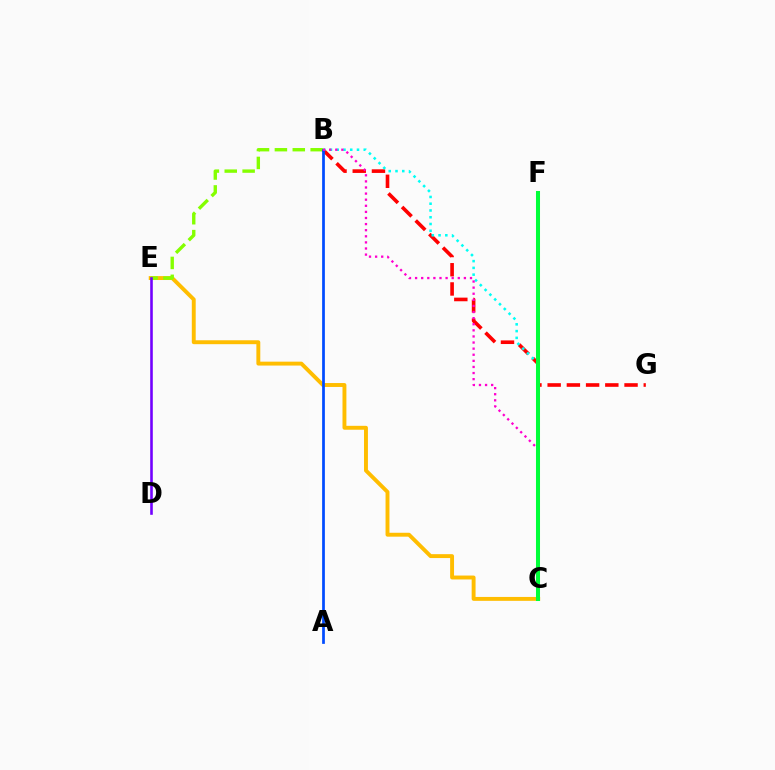{('C', 'E'): [{'color': '#ffbd00', 'line_style': 'solid', 'thickness': 2.81}], ('B', 'G'): [{'color': '#ff0000', 'line_style': 'dashed', 'thickness': 2.61}], ('B', 'C'): [{'color': '#00fff6', 'line_style': 'dotted', 'thickness': 1.84}, {'color': '#ff00cf', 'line_style': 'dotted', 'thickness': 1.66}], ('B', 'E'): [{'color': '#84ff00', 'line_style': 'dashed', 'thickness': 2.43}], ('A', 'B'): [{'color': '#004bff', 'line_style': 'solid', 'thickness': 1.97}], ('D', 'E'): [{'color': '#7200ff', 'line_style': 'solid', 'thickness': 1.87}], ('C', 'F'): [{'color': '#00ff39', 'line_style': 'solid', 'thickness': 2.9}]}